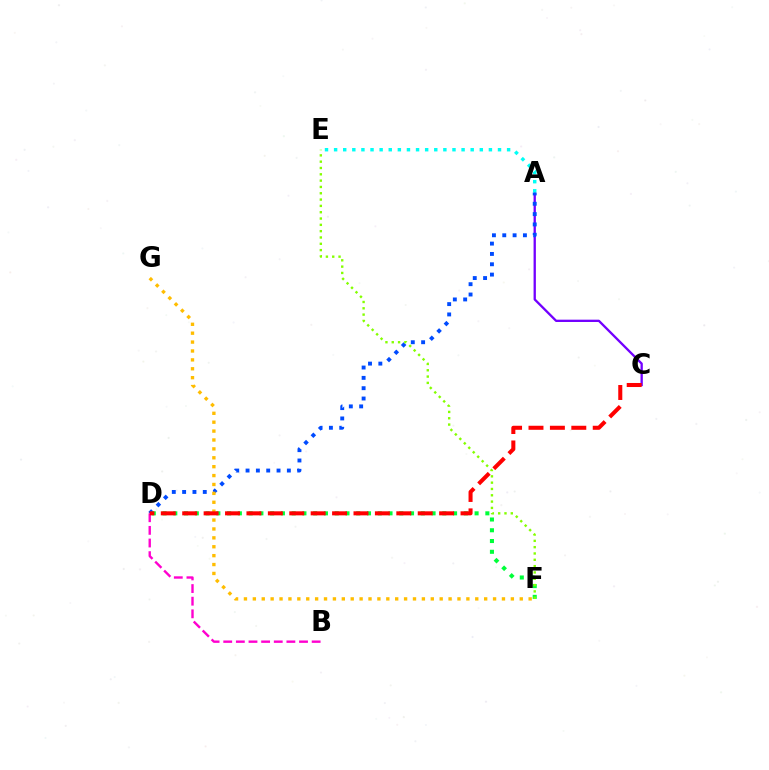{('A', 'C'): [{'color': '#7200ff', 'line_style': 'solid', 'thickness': 1.67}], ('A', 'D'): [{'color': '#004bff', 'line_style': 'dotted', 'thickness': 2.81}], ('F', 'G'): [{'color': '#ffbd00', 'line_style': 'dotted', 'thickness': 2.42}], ('B', 'D'): [{'color': '#ff00cf', 'line_style': 'dashed', 'thickness': 1.72}], ('D', 'F'): [{'color': '#00ff39', 'line_style': 'dotted', 'thickness': 2.92}], ('C', 'D'): [{'color': '#ff0000', 'line_style': 'dashed', 'thickness': 2.91}], ('E', 'F'): [{'color': '#84ff00', 'line_style': 'dotted', 'thickness': 1.72}], ('A', 'E'): [{'color': '#00fff6', 'line_style': 'dotted', 'thickness': 2.47}]}